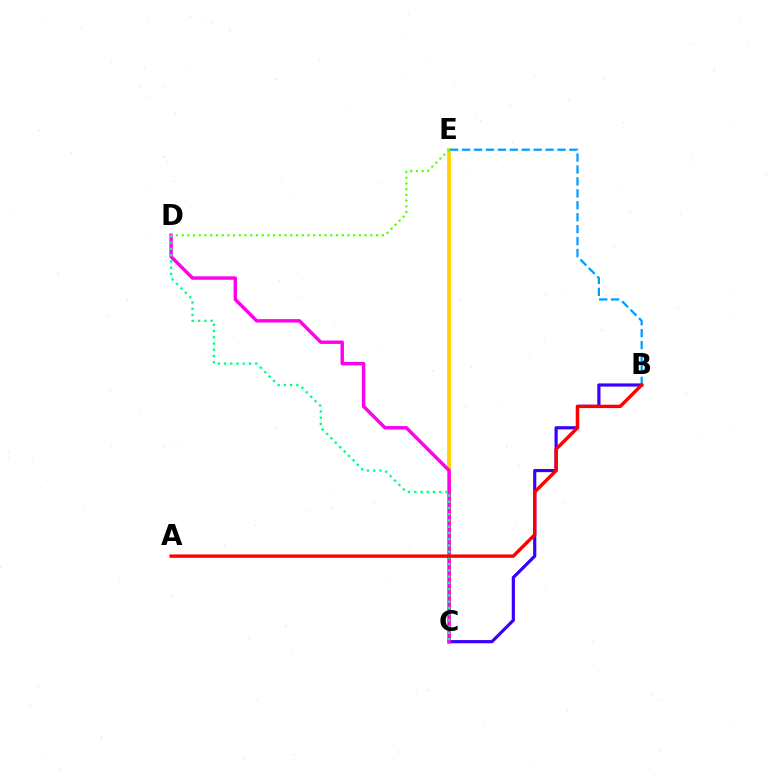{('C', 'E'): [{'color': '#ffd500', 'line_style': 'solid', 'thickness': 2.73}], ('B', 'C'): [{'color': '#3700ff', 'line_style': 'solid', 'thickness': 2.29}], ('C', 'D'): [{'color': '#ff00ed', 'line_style': 'solid', 'thickness': 2.46}, {'color': '#00ff86', 'line_style': 'dotted', 'thickness': 1.7}], ('B', 'E'): [{'color': '#009eff', 'line_style': 'dashed', 'thickness': 1.62}], ('D', 'E'): [{'color': '#4fff00', 'line_style': 'dotted', 'thickness': 1.55}], ('A', 'B'): [{'color': '#ff0000', 'line_style': 'solid', 'thickness': 2.43}]}